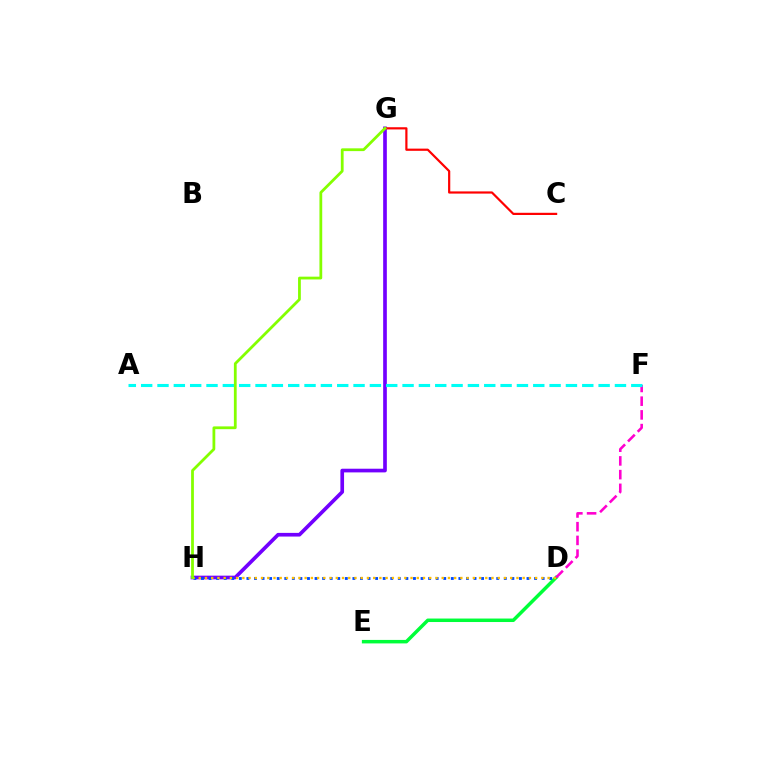{('D', 'E'): [{'color': '#00ff39', 'line_style': 'solid', 'thickness': 2.51}], ('G', 'H'): [{'color': '#7200ff', 'line_style': 'solid', 'thickness': 2.65}, {'color': '#84ff00', 'line_style': 'solid', 'thickness': 2.0}], ('D', 'H'): [{'color': '#004bff', 'line_style': 'dotted', 'thickness': 2.06}, {'color': '#ffbd00', 'line_style': 'dotted', 'thickness': 1.69}], ('C', 'G'): [{'color': '#ff0000', 'line_style': 'solid', 'thickness': 1.58}], ('D', 'F'): [{'color': '#ff00cf', 'line_style': 'dashed', 'thickness': 1.86}], ('A', 'F'): [{'color': '#00fff6', 'line_style': 'dashed', 'thickness': 2.22}]}